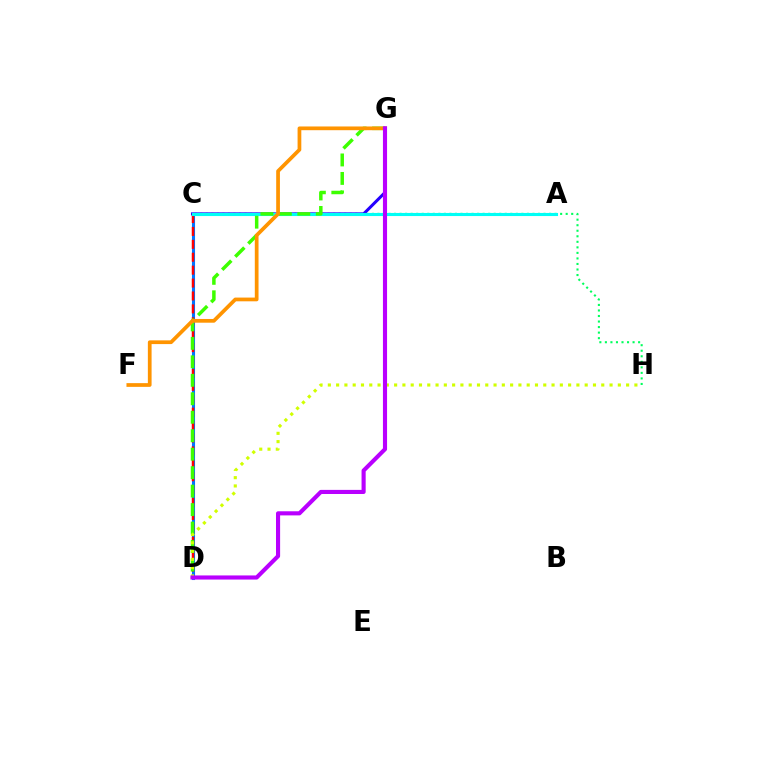{('C', 'D'): [{'color': '#ff00ac', 'line_style': 'dotted', 'thickness': 2.17}, {'color': '#0074ff', 'line_style': 'solid', 'thickness': 2.22}, {'color': '#ff0000', 'line_style': 'dashed', 'thickness': 1.75}], ('C', 'H'): [{'color': '#00ff5c', 'line_style': 'dotted', 'thickness': 1.5}], ('C', 'G'): [{'color': '#2500ff', 'line_style': 'solid', 'thickness': 2.18}], ('A', 'C'): [{'color': '#00fff6', 'line_style': 'solid', 'thickness': 2.23}], ('D', 'G'): [{'color': '#3dff00', 'line_style': 'dashed', 'thickness': 2.51}, {'color': '#b900ff', 'line_style': 'solid', 'thickness': 2.96}], ('D', 'H'): [{'color': '#d1ff00', 'line_style': 'dotted', 'thickness': 2.25}], ('F', 'G'): [{'color': '#ff9400', 'line_style': 'solid', 'thickness': 2.69}]}